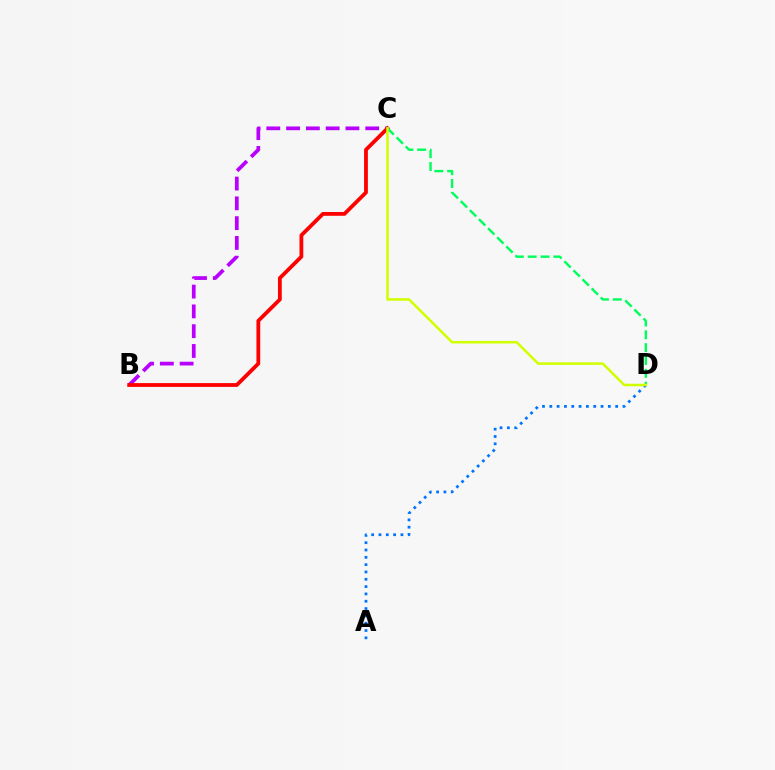{('A', 'D'): [{'color': '#0074ff', 'line_style': 'dotted', 'thickness': 1.99}], ('B', 'C'): [{'color': '#b900ff', 'line_style': 'dashed', 'thickness': 2.69}, {'color': '#ff0000', 'line_style': 'solid', 'thickness': 2.73}], ('C', 'D'): [{'color': '#00ff5c', 'line_style': 'dashed', 'thickness': 1.74}, {'color': '#d1ff00', 'line_style': 'solid', 'thickness': 1.81}]}